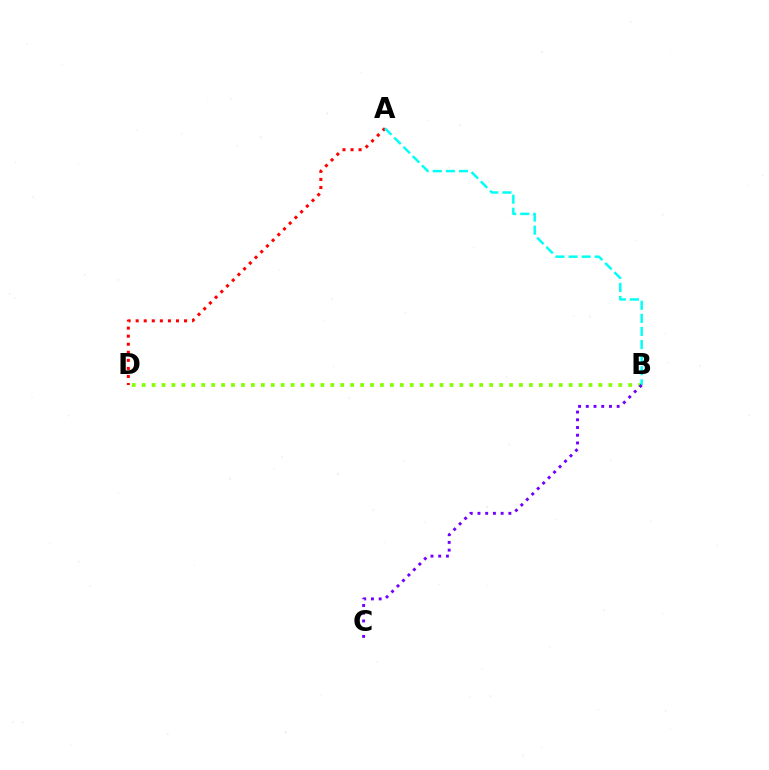{('A', 'D'): [{'color': '#ff0000', 'line_style': 'dotted', 'thickness': 2.19}], ('B', 'D'): [{'color': '#84ff00', 'line_style': 'dotted', 'thickness': 2.7}], ('A', 'B'): [{'color': '#00fff6', 'line_style': 'dashed', 'thickness': 1.78}], ('B', 'C'): [{'color': '#7200ff', 'line_style': 'dotted', 'thickness': 2.1}]}